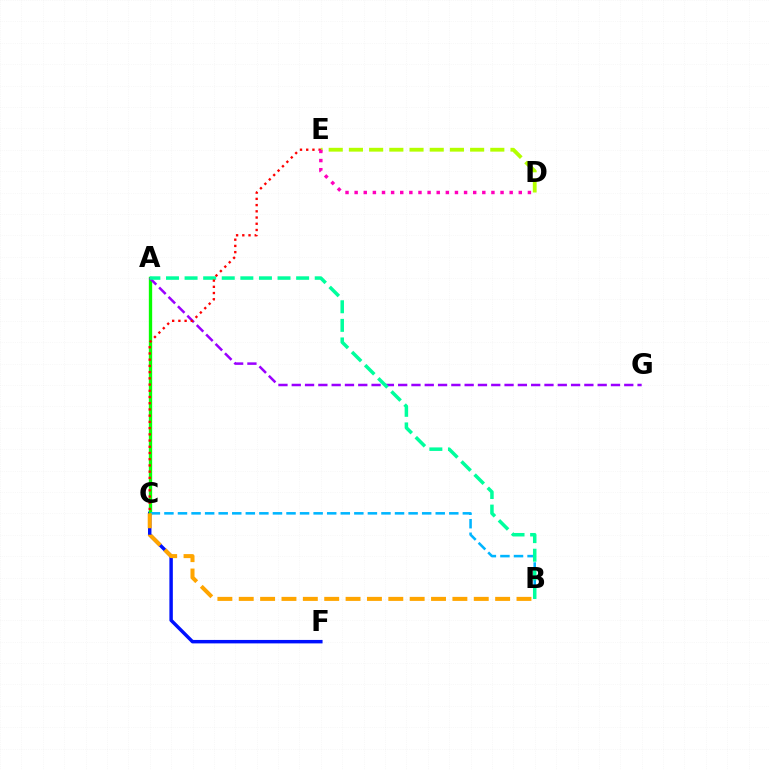{('C', 'F'): [{'color': '#0010ff', 'line_style': 'solid', 'thickness': 2.48}], ('D', 'E'): [{'color': '#b3ff00', 'line_style': 'dashed', 'thickness': 2.74}, {'color': '#ff00bd', 'line_style': 'dotted', 'thickness': 2.48}], ('A', 'C'): [{'color': '#08ff00', 'line_style': 'solid', 'thickness': 2.4}], ('B', 'C'): [{'color': '#00b5ff', 'line_style': 'dashed', 'thickness': 1.84}, {'color': '#ffa500', 'line_style': 'dashed', 'thickness': 2.9}], ('A', 'G'): [{'color': '#9b00ff', 'line_style': 'dashed', 'thickness': 1.81}], ('A', 'B'): [{'color': '#00ff9d', 'line_style': 'dashed', 'thickness': 2.53}], ('C', 'E'): [{'color': '#ff0000', 'line_style': 'dotted', 'thickness': 1.69}]}